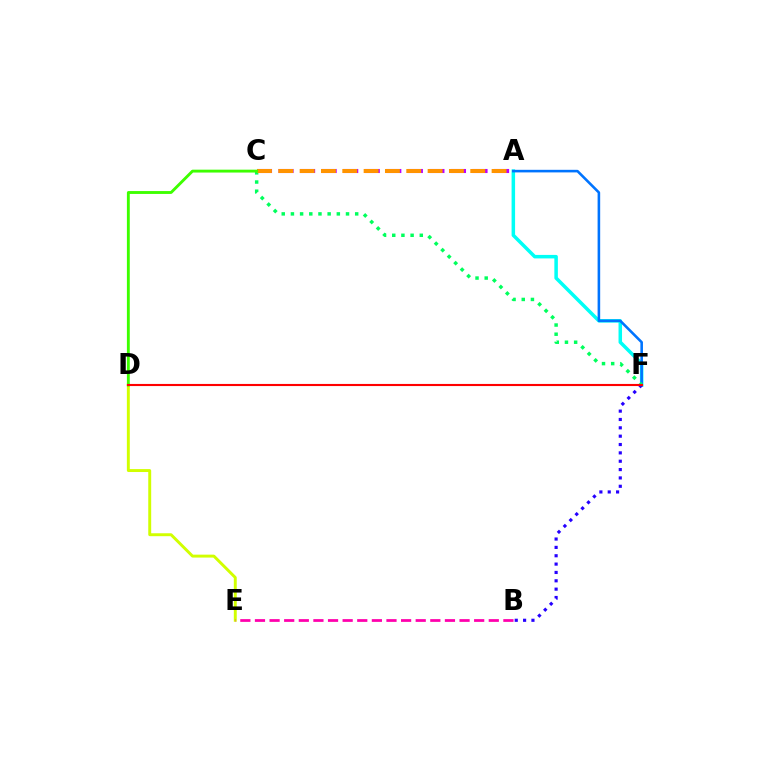{('A', 'F'): [{'color': '#00fff6', 'line_style': 'solid', 'thickness': 2.53}, {'color': '#0074ff', 'line_style': 'solid', 'thickness': 1.86}], ('C', 'F'): [{'color': '#00ff5c', 'line_style': 'dotted', 'thickness': 2.49}], ('D', 'E'): [{'color': '#d1ff00', 'line_style': 'solid', 'thickness': 2.11}], ('A', 'C'): [{'color': '#b900ff', 'line_style': 'dashed', 'thickness': 2.93}, {'color': '#ff9400', 'line_style': 'dashed', 'thickness': 2.9}], ('B', 'F'): [{'color': '#2500ff', 'line_style': 'dotted', 'thickness': 2.27}], ('C', 'D'): [{'color': '#3dff00', 'line_style': 'solid', 'thickness': 2.07}], ('D', 'F'): [{'color': '#ff0000', 'line_style': 'solid', 'thickness': 1.52}], ('B', 'E'): [{'color': '#ff00ac', 'line_style': 'dashed', 'thickness': 1.99}]}